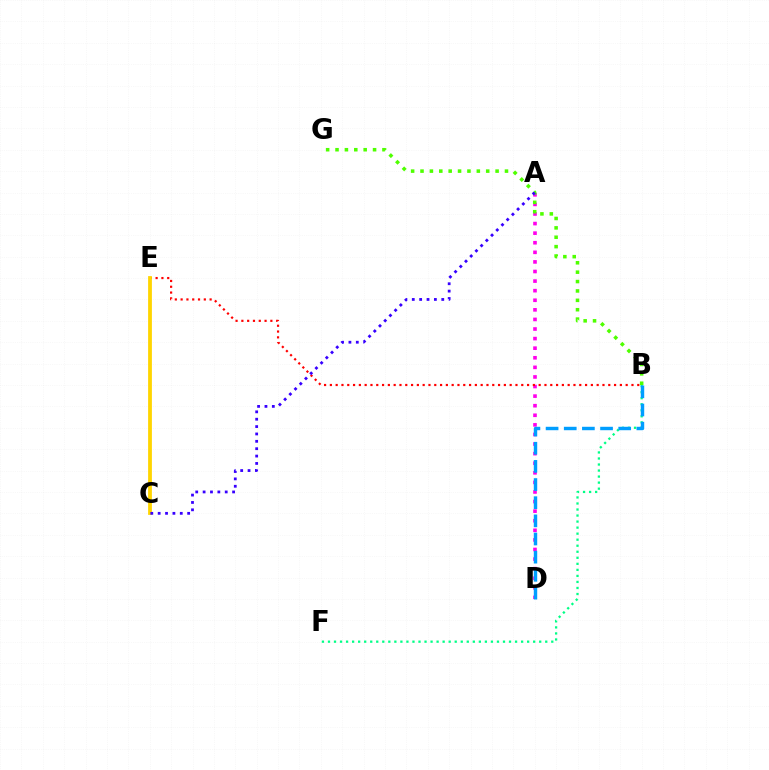{('A', 'D'): [{'color': '#ff00ed', 'line_style': 'dotted', 'thickness': 2.6}], ('B', 'E'): [{'color': '#ff0000', 'line_style': 'dotted', 'thickness': 1.58}], ('C', 'E'): [{'color': '#ffd500', 'line_style': 'solid', 'thickness': 2.73}], ('B', 'G'): [{'color': '#4fff00', 'line_style': 'dotted', 'thickness': 2.55}], ('A', 'C'): [{'color': '#3700ff', 'line_style': 'dotted', 'thickness': 2.0}], ('B', 'F'): [{'color': '#00ff86', 'line_style': 'dotted', 'thickness': 1.64}], ('B', 'D'): [{'color': '#009eff', 'line_style': 'dashed', 'thickness': 2.47}]}